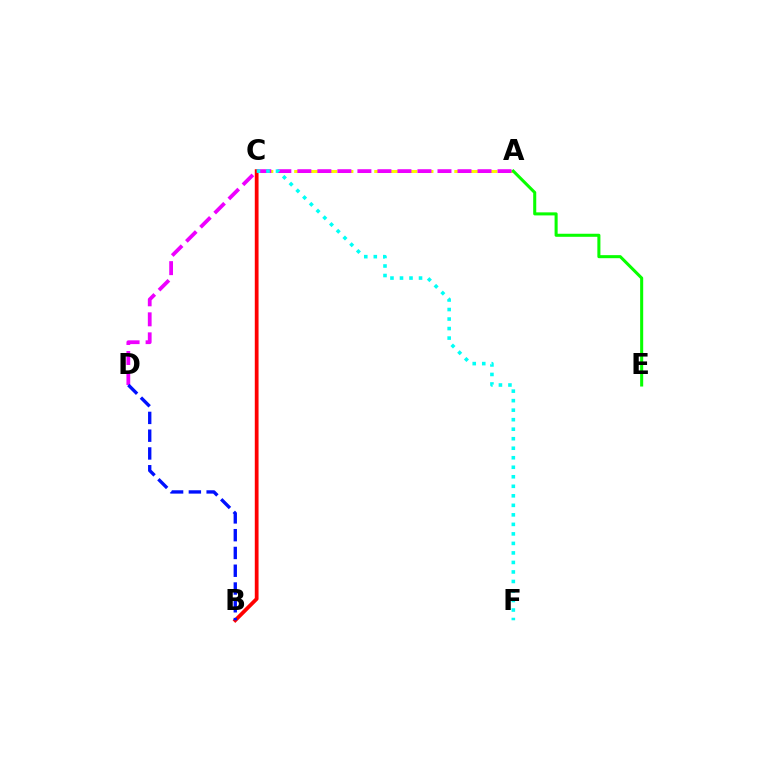{('A', 'C'): [{'color': '#fcf500', 'line_style': 'dashed', 'thickness': 2.18}], ('B', 'C'): [{'color': '#ff0000', 'line_style': 'solid', 'thickness': 2.71}], ('A', 'E'): [{'color': '#08ff00', 'line_style': 'solid', 'thickness': 2.2}], ('A', 'D'): [{'color': '#ee00ff', 'line_style': 'dashed', 'thickness': 2.72}], ('C', 'F'): [{'color': '#00fff6', 'line_style': 'dotted', 'thickness': 2.59}], ('B', 'D'): [{'color': '#0010ff', 'line_style': 'dashed', 'thickness': 2.42}]}